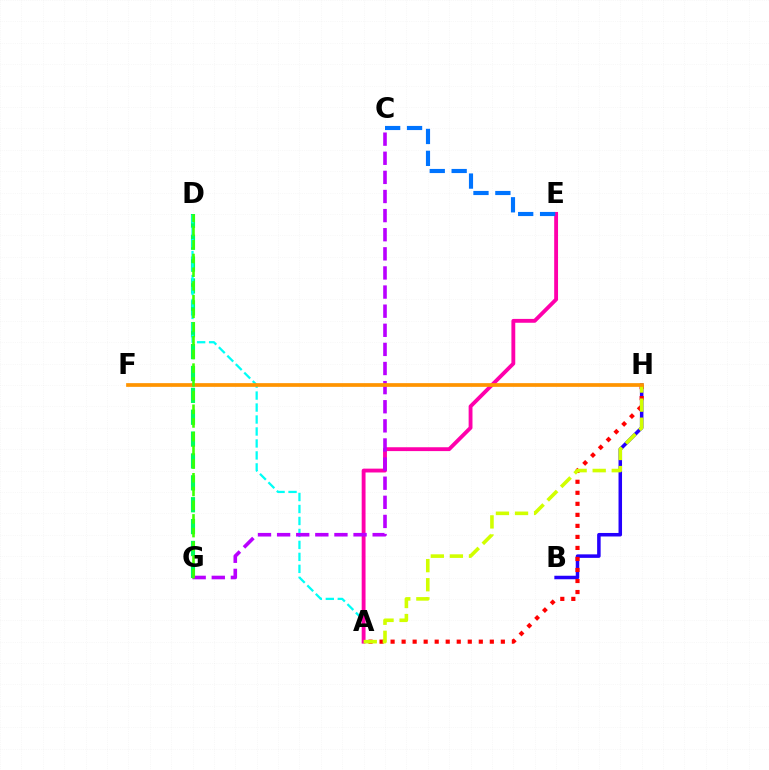{('D', 'G'): [{'color': '#00ff5c', 'line_style': 'dashed', 'thickness': 2.97}, {'color': '#3dff00', 'line_style': 'dashed', 'thickness': 1.86}], ('A', 'D'): [{'color': '#00fff6', 'line_style': 'dashed', 'thickness': 1.63}], ('B', 'H'): [{'color': '#2500ff', 'line_style': 'solid', 'thickness': 2.53}], ('A', 'E'): [{'color': '#ff00ac', 'line_style': 'solid', 'thickness': 2.77}], ('A', 'H'): [{'color': '#ff0000', 'line_style': 'dotted', 'thickness': 3.0}, {'color': '#d1ff00', 'line_style': 'dashed', 'thickness': 2.59}], ('C', 'G'): [{'color': '#b900ff', 'line_style': 'dashed', 'thickness': 2.6}], ('F', 'H'): [{'color': '#ff9400', 'line_style': 'solid', 'thickness': 2.67}], ('C', 'E'): [{'color': '#0074ff', 'line_style': 'dashed', 'thickness': 2.98}]}